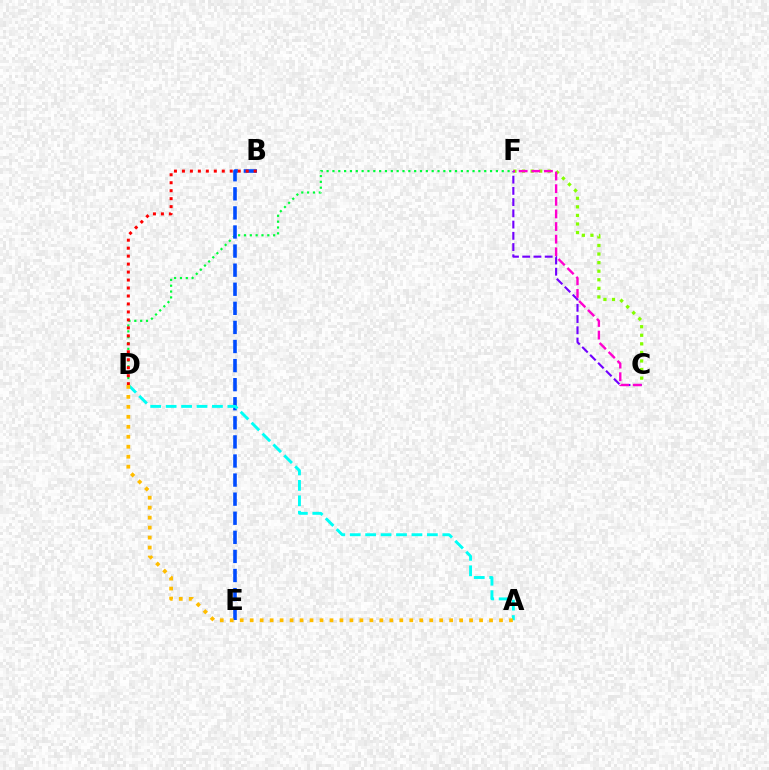{('D', 'F'): [{'color': '#00ff39', 'line_style': 'dotted', 'thickness': 1.59}], ('B', 'E'): [{'color': '#004bff', 'line_style': 'dashed', 'thickness': 2.59}], ('C', 'F'): [{'color': '#84ff00', 'line_style': 'dotted', 'thickness': 2.33}, {'color': '#7200ff', 'line_style': 'dashed', 'thickness': 1.53}, {'color': '#ff00cf', 'line_style': 'dashed', 'thickness': 1.72}], ('A', 'D'): [{'color': '#00fff6', 'line_style': 'dashed', 'thickness': 2.1}, {'color': '#ffbd00', 'line_style': 'dotted', 'thickness': 2.71}], ('B', 'D'): [{'color': '#ff0000', 'line_style': 'dotted', 'thickness': 2.17}]}